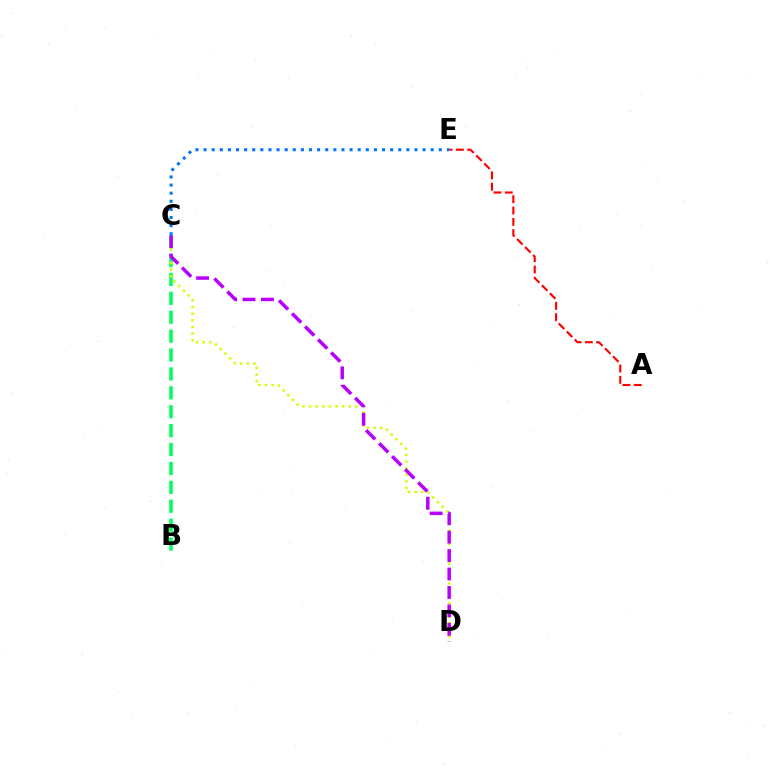{('B', 'C'): [{'color': '#00ff5c', 'line_style': 'dashed', 'thickness': 2.57}], ('A', 'E'): [{'color': '#ff0000', 'line_style': 'dashed', 'thickness': 1.54}], ('C', 'D'): [{'color': '#d1ff00', 'line_style': 'dotted', 'thickness': 1.8}, {'color': '#b900ff', 'line_style': 'dashed', 'thickness': 2.5}], ('C', 'E'): [{'color': '#0074ff', 'line_style': 'dotted', 'thickness': 2.2}]}